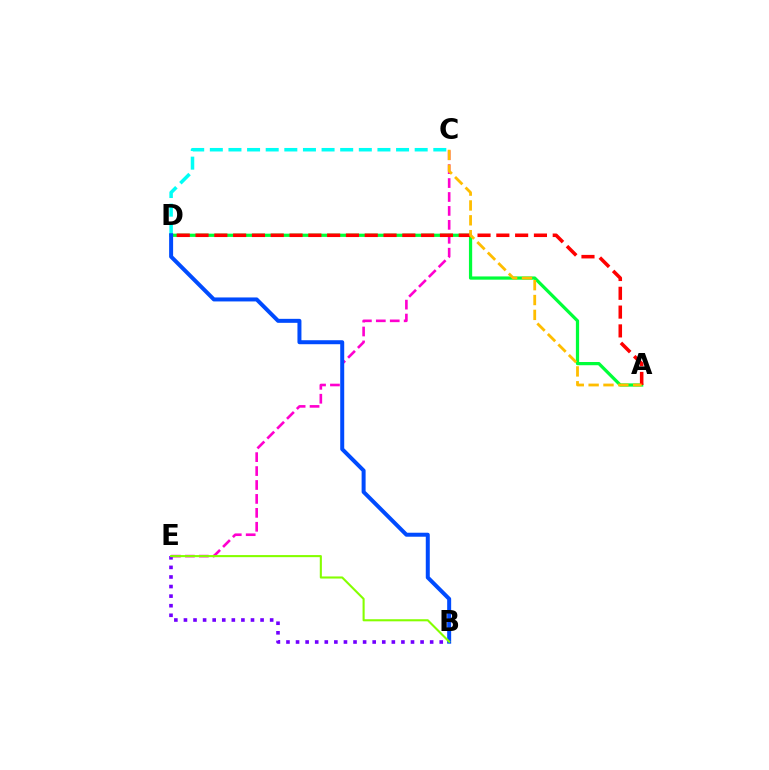{('C', 'D'): [{'color': '#00fff6', 'line_style': 'dashed', 'thickness': 2.53}], ('A', 'D'): [{'color': '#00ff39', 'line_style': 'solid', 'thickness': 2.33}, {'color': '#ff0000', 'line_style': 'dashed', 'thickness': 2.55}], ('C', 'E'): [{'color': '#ff00cf', 'line_style': 'dashed', 'thickness': 1.89}], ('B', 'E'): [{'color': '#7200ff', 'line_style': 'dotted', 'thickness': 2.6}, {'color': '#84ff00', 'line_style': 'solid', 'thickness': 1.51}], ('B', 'D'): [{'color': '#004bff', 'line_style': 'solid', 'thickness': 2.87}], ('A', 'C'): [{'color': '#ffbd00', 'line_style': 'dashed', 'thickness': 2.02}]}